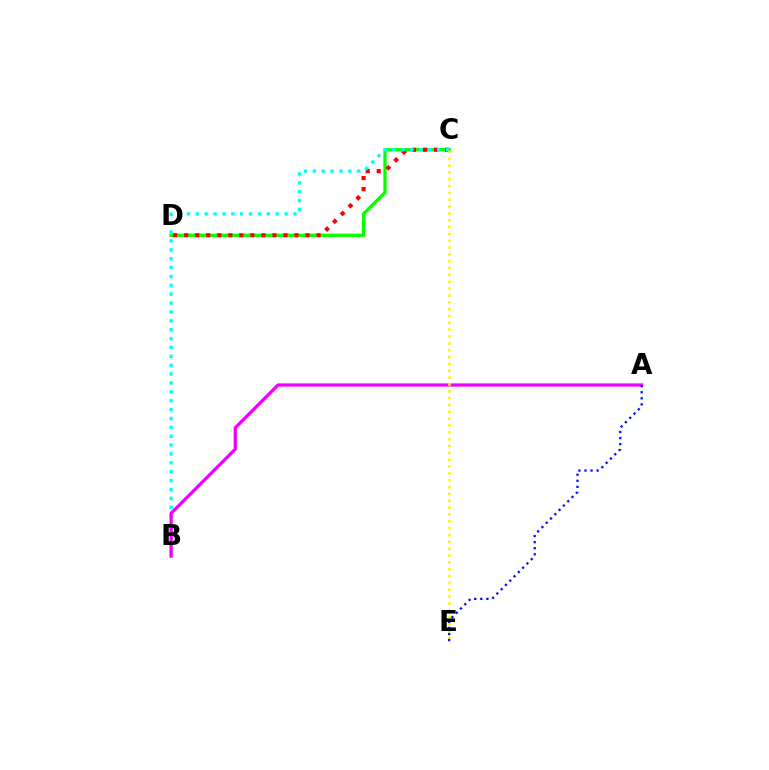{('C', 'D'): [{'color': '#08ff00', 'line_style': 'solid', 'thickness': 2.39}, {'color': '#ff0000', 'line_style': 'dotted', 'thickness': 3.0}], ('B', 'C'): [{'color': '#00fff6', 'line_style': 'dotted', 'thickness': 2.41}], ('A', 'B'): [{'color': '#ee00ff', 'line_style': 'solid', 'thickness': 2.34}], ('C', 'E'): [{'color': '#fcf500', 'line_style': 'dotted', 'thickness': 1.86}], ('A', 'E'): [{'color': '#0010ff', 'line_style': 'dotted', 'thickness': 1.65}]}